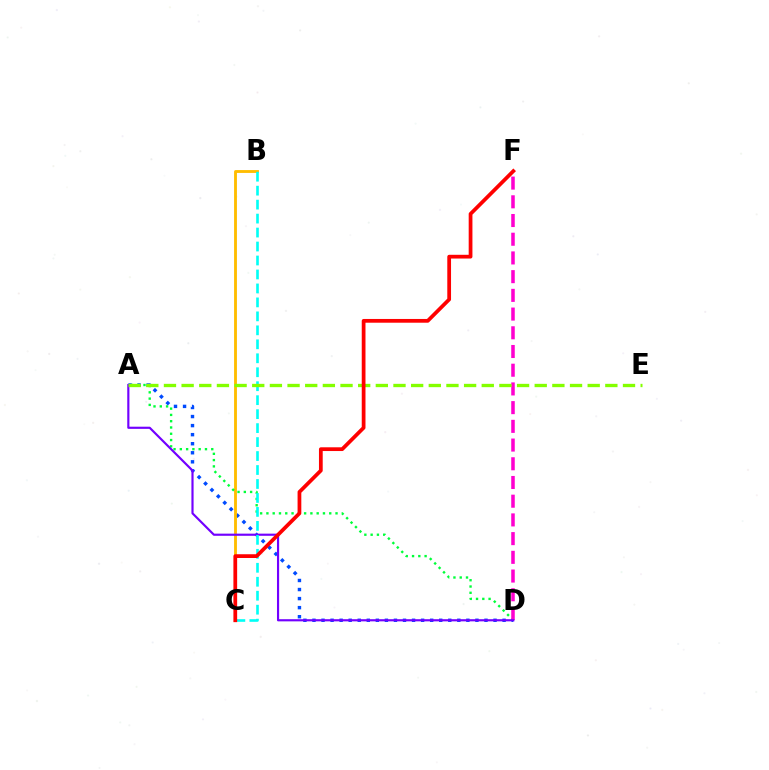{('A', 'D'): [{'color': '#004bff', 'line_style': 'dotted', 'thickness': 2.46}, {'color': '#00ff39', 'line_style': 'dotted', 'thickness': 1.71}, {'color': '#7200ff', 'line_style': 'solid', 'thickness': 1.56}], ('B', 'C'): [{'color': '#ffbd00', 'line_style': 'solid', 'thickness': 2.05}, {'color': '#00fff6', 'line_style': 'dashed', 'thickness': 1.9}], ('D', 'F'): [{'color': '#ff00cf', 'line_style': 'dashed', 'thickness': 2.54}], ('A', 'E'): [{'color': '#84ff00', 'line_style': 'dashed', 'thickness': 2.4}], ('C', 'F'): [{'color': '#ff0000', 'line_style': 'solid', 'thickness': 2.7}]}